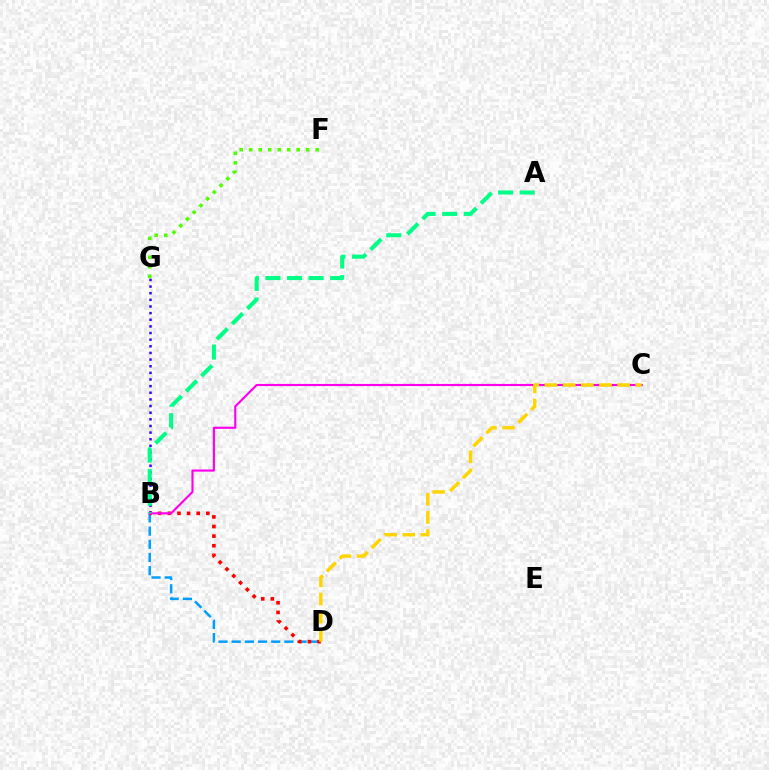{('B', 'D'): [{'color': '#009eff', 'line_style': 'dashed', 'thickness': 1.79}, {'color': '#ff0000', 'line_style': 'dotted', 'thickness': 2.61}], ('B', 'G'): [{'color': '#3700ff', 'line_style': 'dotted', 'thickness': 1.8}], ('F', 'G'): [{'color': '#4fff00', 'line_style': 'dotted', 'thickness': 2.58}], ('B', 'C'): [{'color': '#ff00ed', 'line_style': 'solid', 'thickness': 1.55}], ('A', 'B'): [{'color': '#00ff86', 'line_style': 'dashed', 'thickness': 2.93}], ('C', 'D'): [{'color': '#ffd500', 'line_style': 'dashed', 'thickness': 2.47}]}